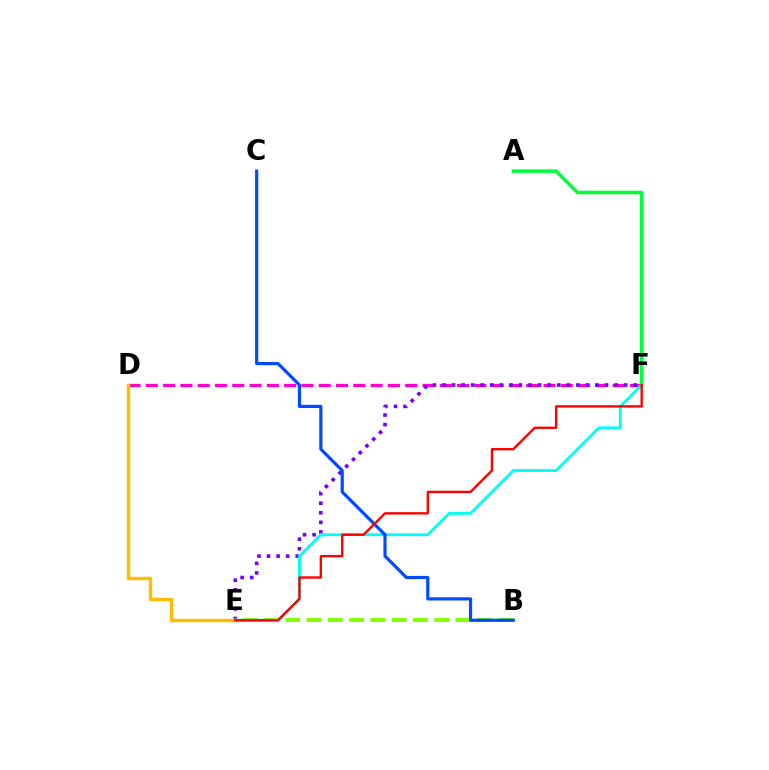{('D', 'F'): [{'color': '#ff00cf', 'line_style': 'dashed', 'thickness': 2.35}], ('E', 'F'): [{'color': '#7200ff', 'line_style': 'dotted', 'thickness': 2.6}, {'color': '#00fff6', 'line_style': 'solid', 'thickness': 2.06}, {'color': '#ff0000', 'line_style': 'solid', 'thickness': 1.71}], ('B', 'E'): [{'color': '#84ff00', 'line_style': 'dashed', 'thickness': 2.89}], ('D', 'E'): [{'color': '#ffbd00', 'line_style': 'solid', 'thickness': 2.46}], ('A', 'F'): [{'color': '#00ff39', 'line_style': 'solid', 'thickness': 2.55}], ('B', 'C'): [{'color': '#004bff', 'line_style': 'solid', 'thickness': 2.3}]}